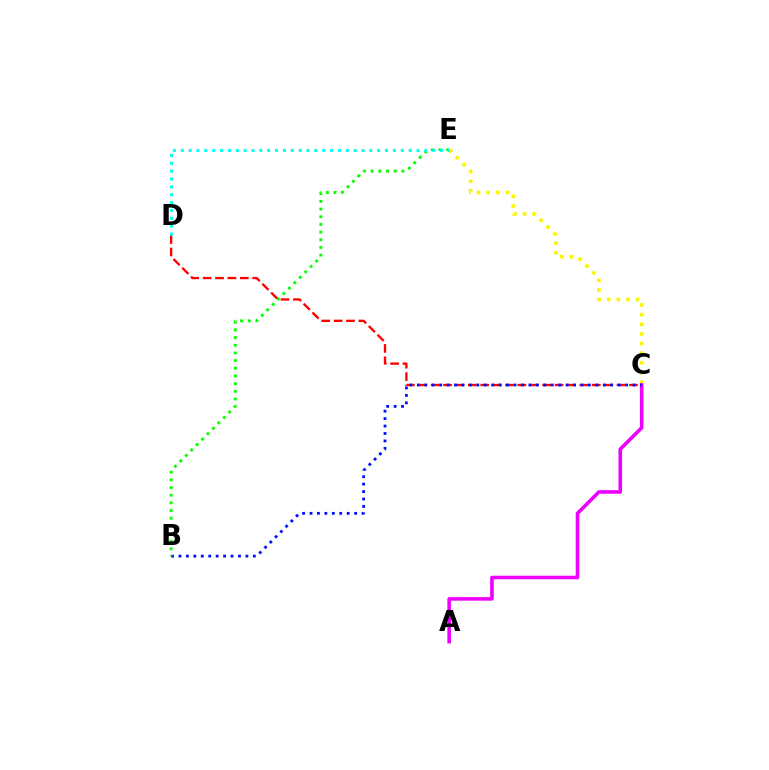{('C', 'E'): [{'color': '#fcf500', 'line_style': 'dotted', 'thickness': 2.62}], ('C', 'D'): [{'color': '#ff0000', 'line_style': 'dashed', 'thickness': 1.68}], ('A', 'C'): [{'color': '#ee00ff', 'line_style': 'solid', 'thickness': 2.57}], ('B', 'C'): [{'color': '#0010ff', 'line_style': 'dotted', 'thickness': 2.02}], ('B', 'E'): [{'color': '#08ff00', 'line_style': 'dotted', 'thickness': 2.09}], ('D', 'E'): [{'color': '#00fff6', 'line_style': 'dotted', 'thickness': 2.13}]}